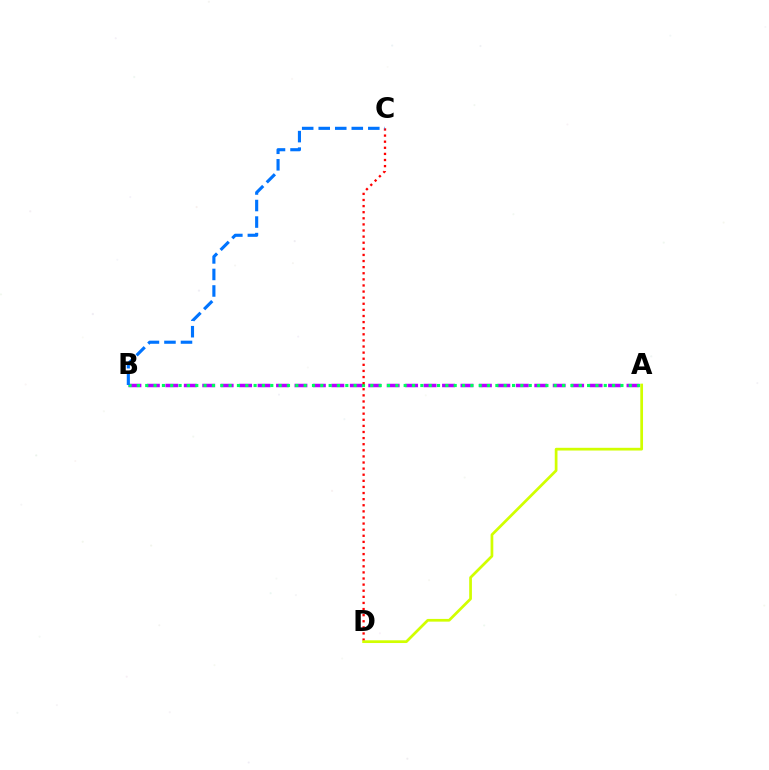{('A', 'B'): [{'color': '#b900ff', 'line_style': 'dashed', 'thickness': 2.51}, {'color': '#00ff5c', 'line_style': 'dotted', 'thickness': 2.27}], ('C', 'D'): [{'color': '#ff0000', 'line_style': 'dotted', 'thickness': 1.66}], ('A', 'D'): [{'color': '#d1ff00', 'line_style': 'solid', 'thickness': 1.96}], ('B', 'C'): [{'color': '#0074ff', 'line_style': 'dashed', 'thickness': 2.25}]}